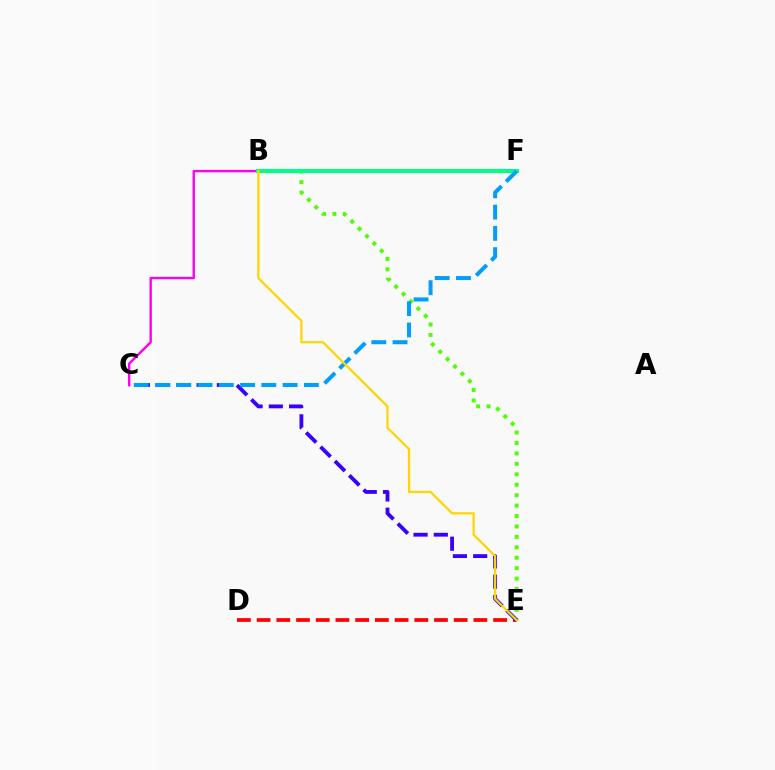{('D', 'E'): [{'color': '#ff0000', 'line_style': 'dashed', 'thickness': 2.68}], ('B', 'E'): [{'color': '#4fff00', 'line_style': 'dotted', 'thickness': 2.83}, {'color': '#ffd500', 'line_style': 'solid', 'thickness': 1.6}], ('C', 'E'): [{'color': '#3700ff', 'line_style': 'dashed', 'thickness': 2.75}], ('C', 'F'): [{'color': '#ff00ed', 'line_style': 'solid', 'thickness': 1.72}, {'color': '#009eff', 'line_style': 'dashed', 'thickness': 2.89}], ('B', 'F'): [{'color': '#00ff86', 'line_style': 'solid', 'thickness': 2.9}]}